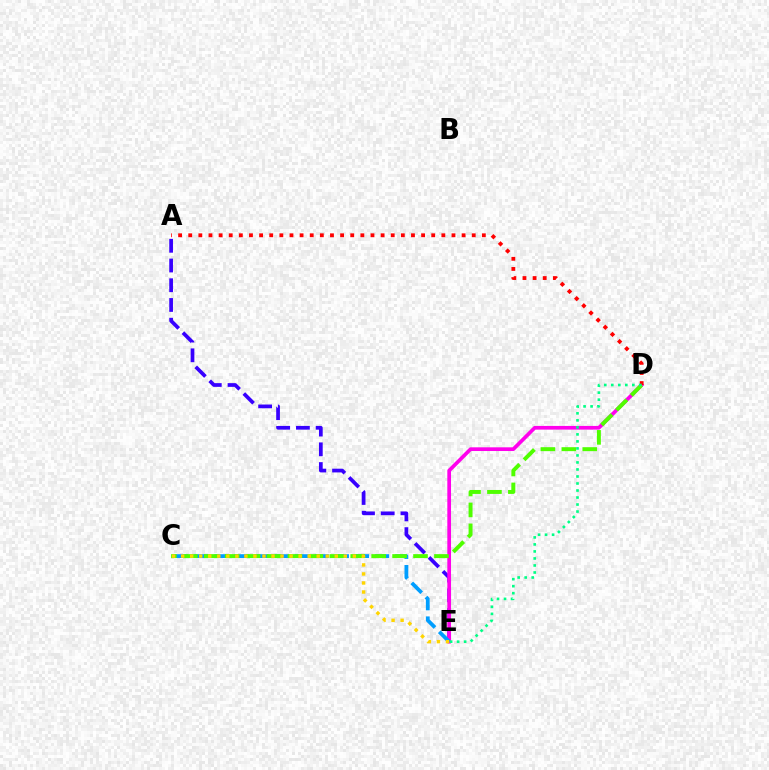{('A', 'E'): [{'color': '#3700ff', 'line_style': 'dashed', 'thickness': 2.68}], ('D', 'E'): [{'color': '#ff00ed', 'line_style': 'solid', 'thickness': 2.66}, {'color': '#00ff86', 'line_style': 'dotted', 'thickness': 1.91}], ('C', 'E'): [{'color': '#009eff', 'line_style': 'dashed', 'thickness': 2.73}, {'color': '#ffd500', 'line_style': 'dotted', 'thickness': 2.46}], ('C', 'D'): [{'color': '#4fff00', 'line_style': 'dashed', 'thickness': 2.84}], ('A', 'D'): [{'color': '#ff0000', 'line_style': 'dotted', 'thickness': 2.75}]}